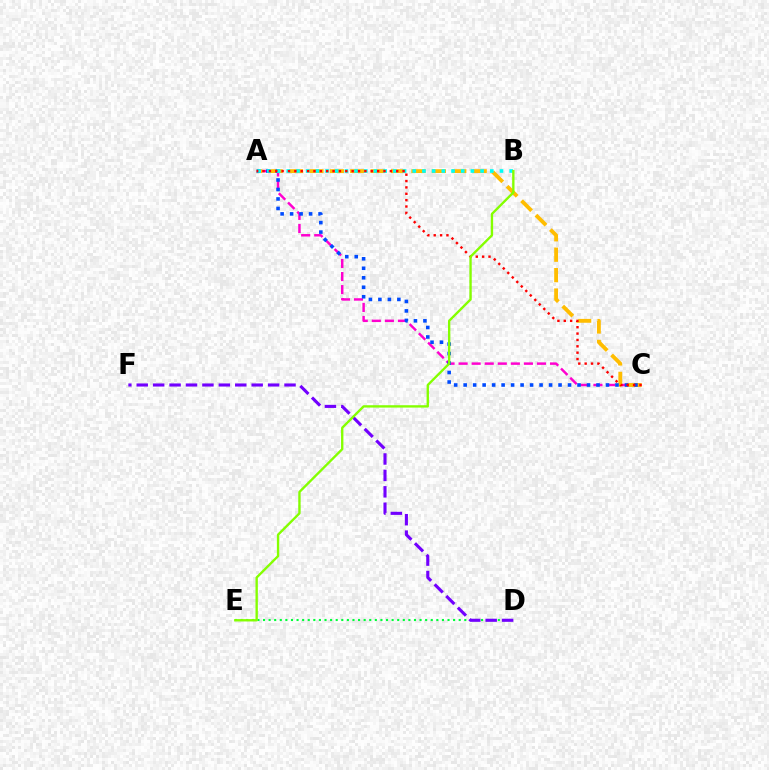{('A', 'C'): [{'color': '#ff00cf', 'line_style': 'dashed', 'thickness': 1.77}, {'color': '#ffbd00', 'line_style': 'dashed', 'thickness': 2.77}, {'color': '#004bff', 'line_style': 'dotted', 'thickness': 2.58}, {'color': '#ff0000', 'line_style': 'dotted', 'thickness': 1.73}], ('A', 'B'): [{'color': '#00fff6', 'line_style': 'dotted', 'thickness': 2.63}], ('D', 'E'): [{'color': '#00ff39', 'line_style': 'dotted', 'thickness': 1.52}], ('D', 'F'): [{'color': '#7200ff', 'line_style': 'dashed', 'thickness': 2.23}], ('B', 'E'): [{'color': '#84ff00', 'line_style': 'solid', 'thickness': 1.7}]}